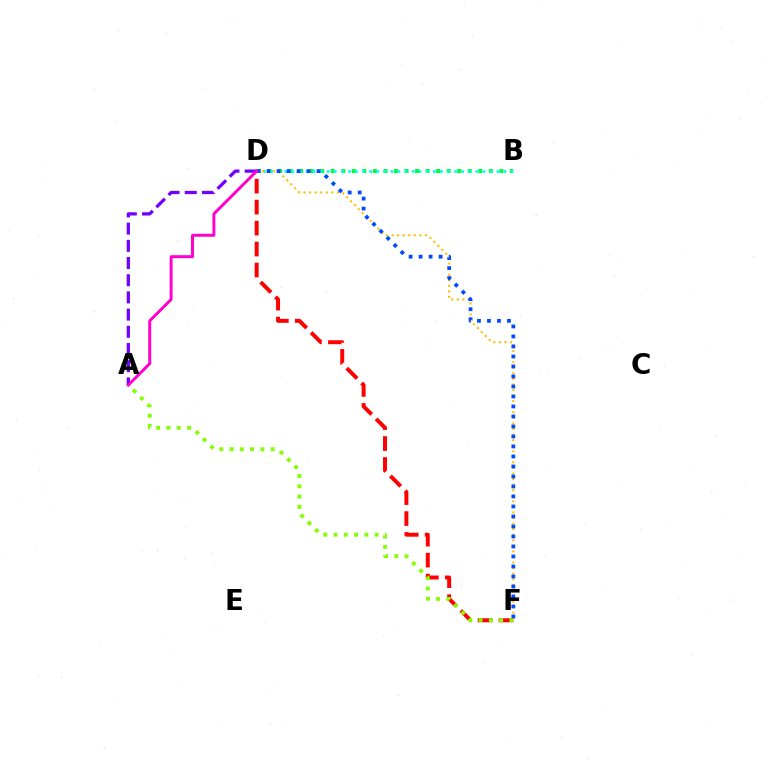{('D', 'F'): [{'color': '#ff0000', 'line_style': 'dashed', 'thickness': 2.85}, {'color': '#ffbd00', 'line_style': 'dotted', 'thickness': 1.51}, {'color': '#004bff', 'line_style': 'dotted', 'thickness': 2.72}], ('B', 'D'): [{'color': '#00ff39', 'line_style': 'dotted', 'thickness': 2.86}, {'color': '#00fff6', 'line_style': 'dotted', 'thickness': 1.92}], ('A', 'F'): [{'color': '#84ff00', 'line_style': 'dotted', 'thickness': 2.79}], ('A', 'D'): [{'color': '#7200ff', 'line_style': 'dashed', 'thickness': 2.34}, {'color': '#ff00cf', 'line_style': 'solid', 'thickness': 2.13}]}